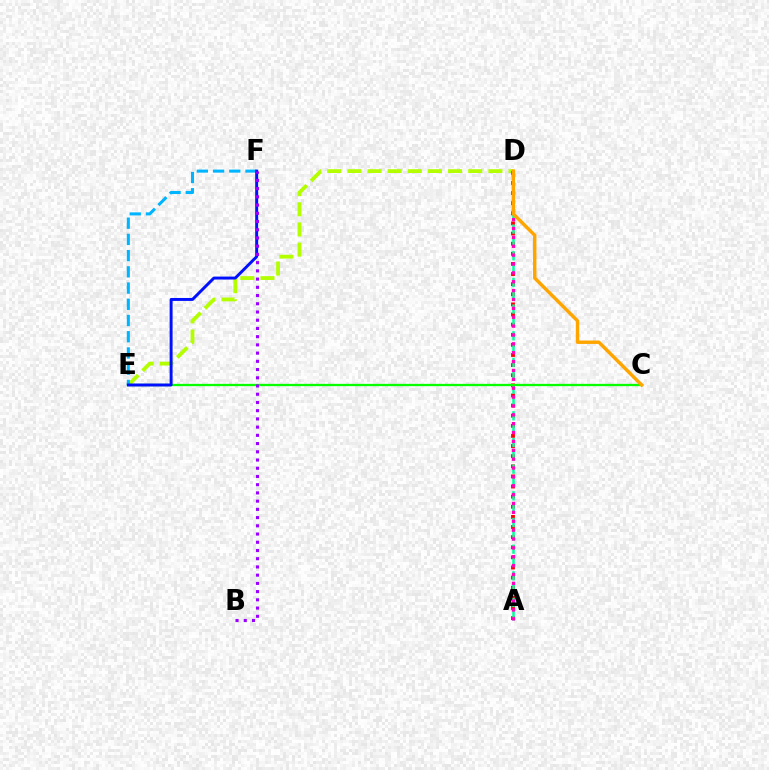{('D', 'E'): [{'color': '#b3ff00', 'line_style': 'dashed', 'thickness': 2.74}], ('A', 'D'): [{'color': '#ff0000', 'line_style': 'dotted', 'thickness': 2.75}, {'color': '#00ff9d', 'line_style': 'dashed', 'thickness': 1.81}, {'color': '#ff00bd', 'line_style': 'dotted', 'thickness': 2.41}], ('C', 'E'): [{'color': '#08ff00', 'line_style': 'solid', 'thickness': 1.64}], ('E', 'F'): [{'color': '#00b5ff', 'line_style': 'dashed', 'thickness': 2.2}, {'color': '#0010ff', 'line_style': 'solid', 'thickness': 2.12}], ('C', 'D'): [{'color': '#ffa500', 'line_style': 'solid', 'thickness': 2.47}], ('B', 'F'): [{'color': '#9b00ff', 'line_style': 'dotted', 'thickness': 2.23}]}